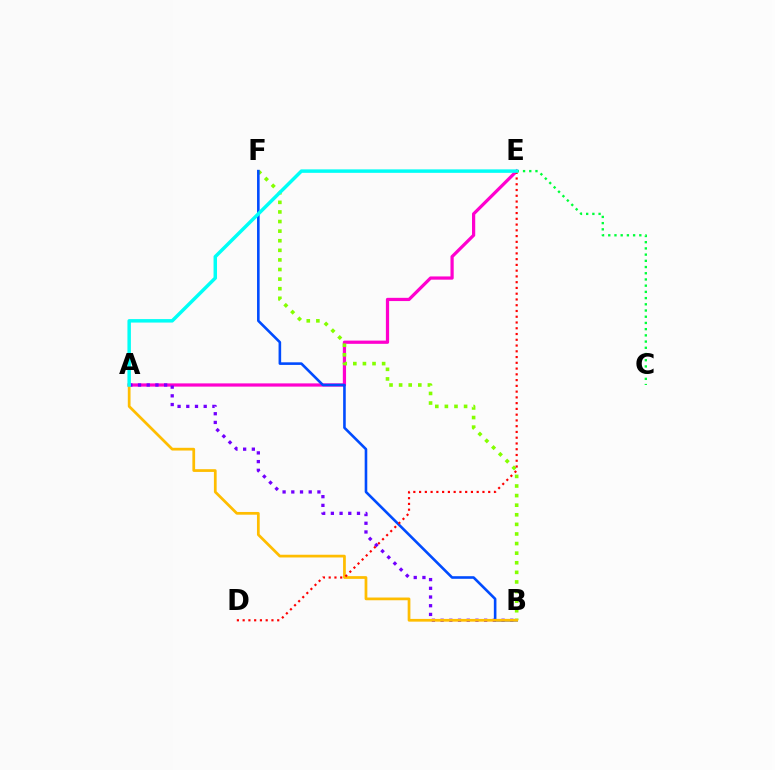{('A', 'E'): [{'color': '#ff00cf', 'line_style': 'solid', 'thickness': 2.32}, {'color': '#00fff6', 'line_style': 'solid', 'thickness': 2.5}], ('A', 'B'): [{'color': '#7200ff', 'line_style': 'dotted', 'thickness': 2.37}, {'color': '#ffbd00', 'line_style': 'solid', 'thickness': 1.97}], ('B', 'F'): [{'color': '#84ff00', 'line_style': 'dotted', 'thickness': 2.61}, {'color': '#004bff', 'line_style': 'solid', 'thickness': 1.87}], ('C', 'E'): [{'color': '#00ff39', 'line_style': 'dotted', 'thickness': 1.69}], ('D', 'E'): [{'color': '#ff0000', 'line_style': 'dotted', 'thickness': 1.57}]}